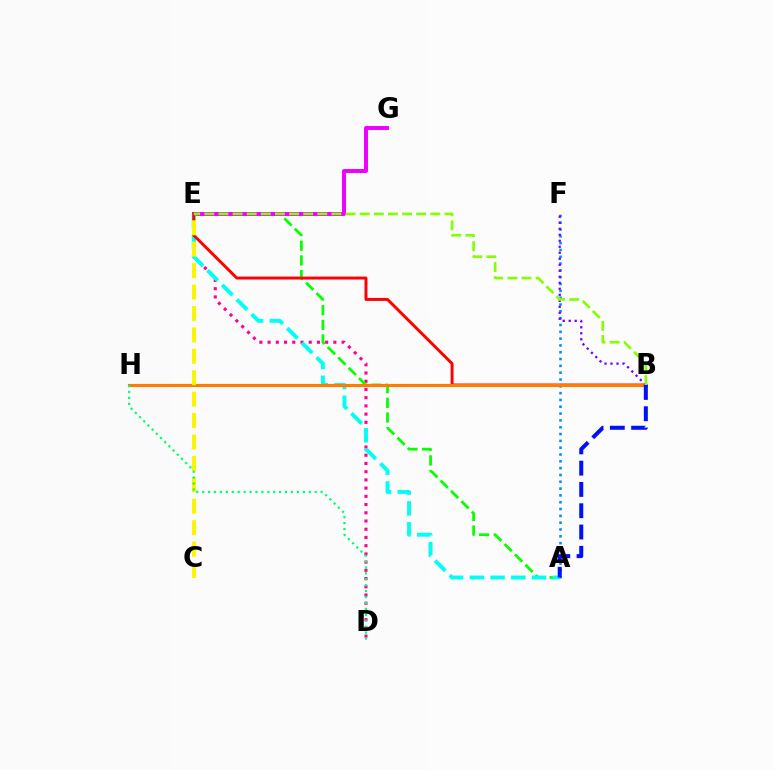{('D', 'E'): [{'color': '#ff0094', 'line_style': 'dotted', 'thickness': 2.23}], ('A', 'E'): [{'color': '#08ff00', 'line_style': 'dashed', 'thickness': 1.99}, {'color': '#00fff6', 'line_style': 'dashed', 'thickness': 2.82}], ('E', 'G'): [{'color': '#ee00ff', 'line_style': 'solid', 'thickness': 2.84}], ('A', 'F'): [{'color': '#008cff', 'line_style': 'dotted', 'thickness': 1.85}], ('B', 'E'): [{'color': '#ff0000', 'line_style': 'solid', 'thickness': 2.11}, {'color': '#84ff00', 'line_style': 'dashed', 'thickness': 1.92}], ('B', 'H'): [{'color': '#ff7c00', 'line_style': 'solid', 'thickness': 2.25}], ('C', 'E'): [{'color': '#fcf500', 'line_style': 'dashed', 'thickness': 2.91}], ('B', 'F'): [{'color': '#7200ff', 'line_style': 'dotted', 'thickness': 1.63}], ('D', 'H'): [{'color': '#00ff74', 'line_style': 'dotted', 'thickness': 1.61}], ('A', 'B'): [{'color': '#0010ff', 'line_style': 'dashed', 'thickness': 2.89}]}